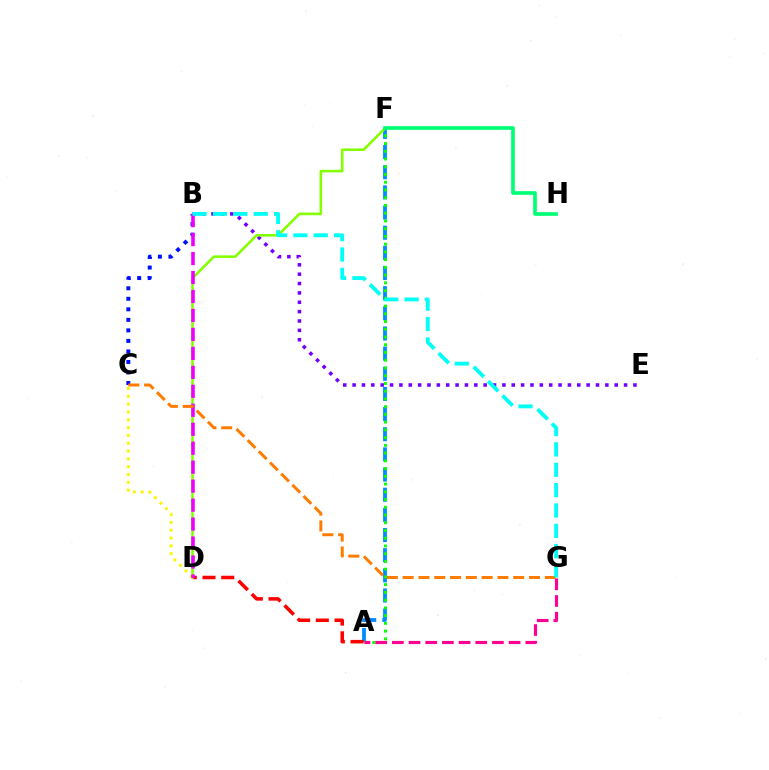{('B', 'E'): [{'color': '#7200ff', 'line_style': 'dotted', 'thickness': 2.54}], ('A', 'F'): [{'color': '#008cff', 'line_style': 'dashed', 'thickness': 2.74}, {'color': '#08ff00', 'line_style': 'dotted', 'thickness': 2.1}], ('A', 'D'): [{'color': '#ff0000', 'line_style': 'dashed', 'thickness': 2.54}], ('D', 'F'): [{'color': '#84ff00', 'line_style': 'solid', 'thickness': 1.86}], ('C', 'D'): [{'color': '#fcf500', 'line_style': 'dotted', 'thickness': 2.12}], ('B', 'C'): [{'color': '#0010ff', 'line_style': 'dotted', 'thickness': 2.86}], ('F', 'H'): [{'color': '#00ff74', 'line_style': 'solid', 'thickness': 2.65}], ('B', 'D'): [{'color': '#ee00ff', 'line_style': 'dashed', 'thickness': 2.58}], ('A', 'G'): [{'color': '#ff0094', 'line_style': 'dashed', 'thickness': 2.27}], ('C', 'G'): [{'color': '#ff7c00', 'line_style': 'dashed', 'thickness': 2.15}], ('B', 'G'): [{'color': '#00fff6', 'line_style': 'dashed', 'thickness': 2.77}]}